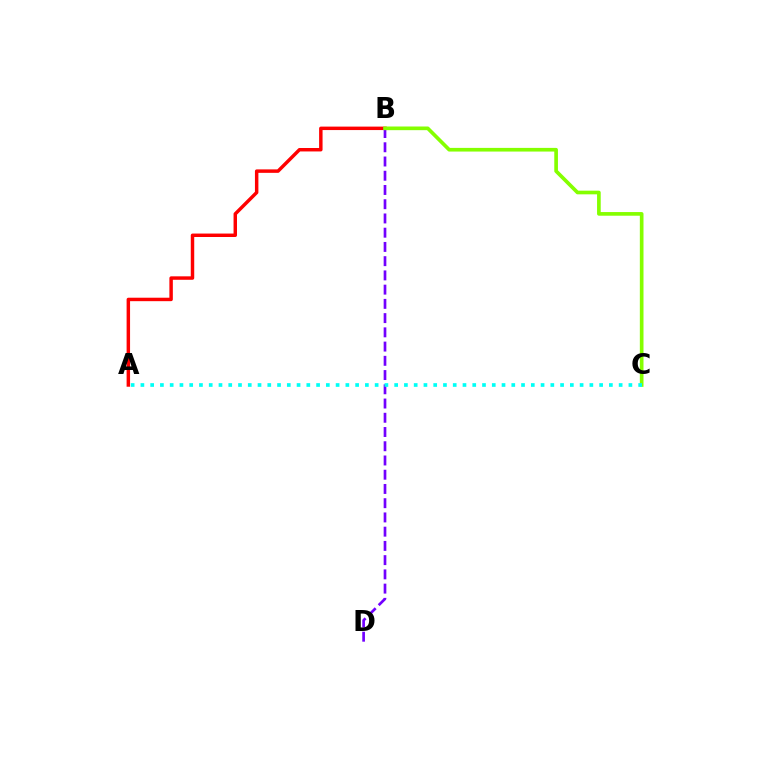{('A', 'B'): [{'color': '#ff0000', 'line_style': 'solid', 'thickness': 2.49}], ('B', 'D'): [{'color': '#7200ff', 'line_style': 'dashed', 'thickness': 1.93}], ('B', 'C'): [{'color': '#84ff00', 'line_style': 'solid', 'thickness': 2.64}], ('A', 'C'): [{'color': '#00fff6', 'line_style': 'dotted', 'thickness': 2.65}]}